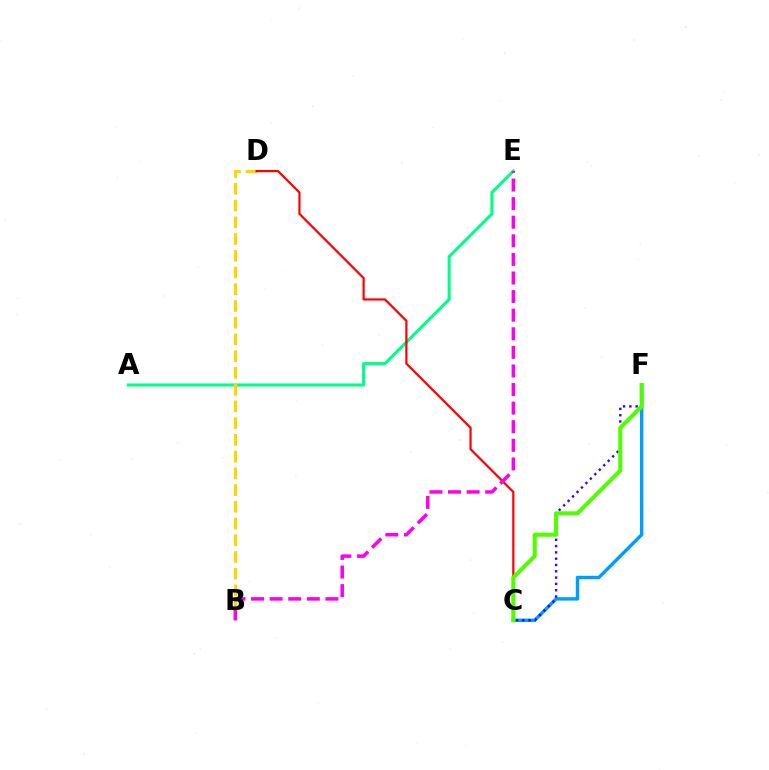{('A', 'E'): [{'color': '#00ff86', 'line_style': 'solid', 'thickness': 2.22}], ('B', 'D'): [{'color': '#ffd500', 'line_style': 'dashed', 'thickness': 2.27}], ('C', 'F'): [{'color': '#009eff', 'line_style': 'solid', 'thickness': 2.46}, {'color': '#3700ff', 'line_style': 'dotted', 'thickness': 1.71}, {'color': '#4fff00', 'line_style': 'solid', 'thickness': 2.93}], ('C', 'D'): [{'color': '#ff0000', 'line_style': 'solid', 'thickness': 1.59}], ('B', 'E'): [{'color': '#ff00ed', 'line_style': 'dashed', 'thickness': 2.53}]}